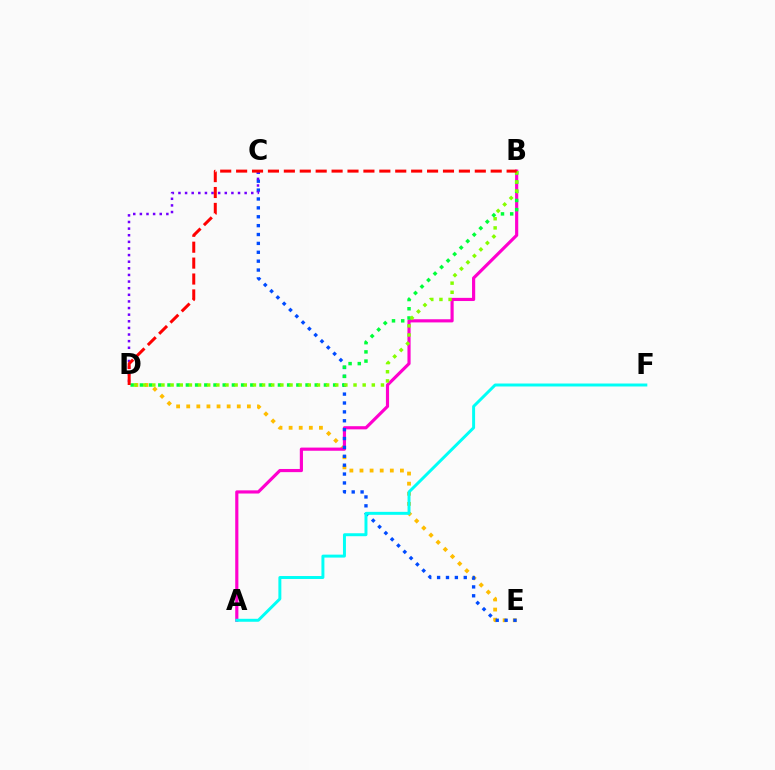{('D', 'E'): [{'color': '#ffbd00', 'line_style': 'dotted', 'thickness': 2.75}], ('A', 'B'): [{'color': '#ff00cf', 'line_style': 'solid', 'thickness': 2.27}], ('C', 'E'): [{'color': '#004bff', 'line_style': 'dotted', 'thickness': 2.41}], ('C', 'D'): [{'color': '#7200ff', 'line_style': 'dotted', 'thickness': 1.8}], ('A', 'F'): [{'color': '#00fff6', 'line_style': 'solid', 'thickness': 2.13}], ('B', 'D'): [{'color': '#00ff39', 'line_style': 'dotted', 'thickness': 2.5}, {'color': '#84ff00', 'line_style': 'dotted', 'thickness': 2.48}, {'color': '#ff0000', 'line_style': 'dashed', 'thickness': 2.16}]}